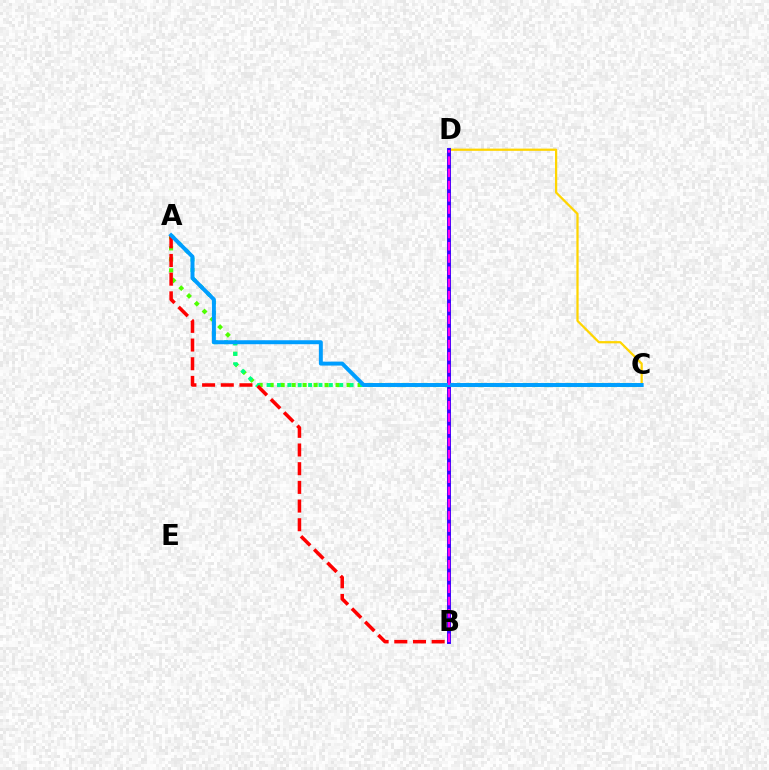{('A', 'C'): [{'color': '#4fff00', 'line_style': 'dotted', 'thickness': 2.99}, {'color': '#00ff86', 'line_style': 'dotted', 'thickness': 2.82}, {'color': '#009eff', 'line_style': 'solid', 'thickness': 2.85}], ('C', 'D'): [{'color': '#ffd500', 'line_style': 'solid', 'thickness': 1.62}], ('A', 'B'): [{'color': '#ff0000', 'line_style': 'dashed', 'thickness': 2.54}], ('B', 'D'): [{'color': '#3700ff', 'line_style': 'solid', 'thickness': 2.84}, {'color': '#ff00ed', 'line_style': 'dashed', 'thickness': 1.66}]}